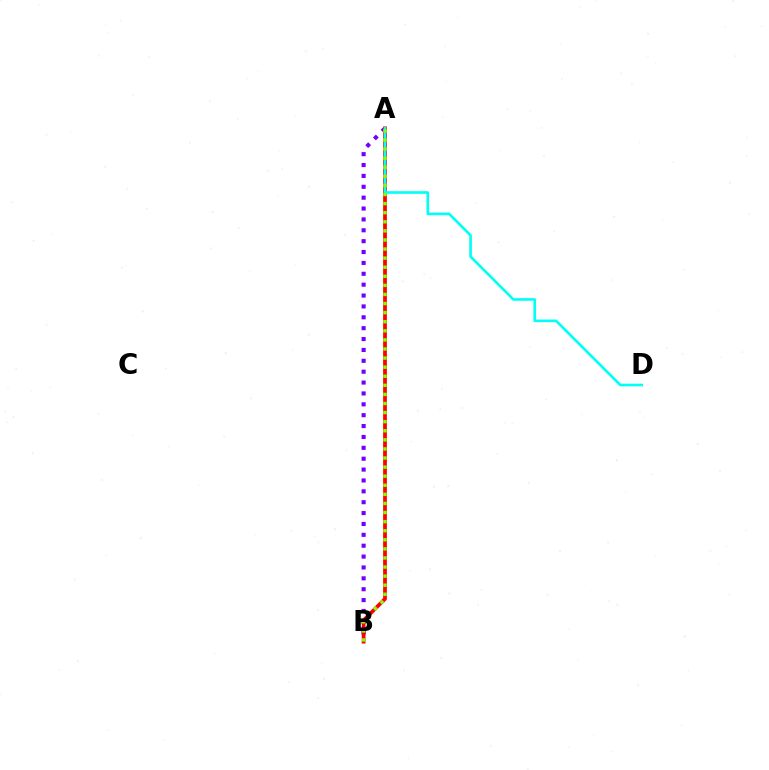{('A', 'B'): [{'color': '#7200ff', 'line_style': 'dotted', 'thickness': 2.96}, {'color': '#ff0000', 'line_style': 'solid', 'thickness': 2.69}, {'color': '#84ff00', 'line_style': 'dotted', 'thickness': 2.47}], ('A', 'D'): [{'color': '#00fff6', 'line_style': 'solid', 'thickness': 1.89}]}